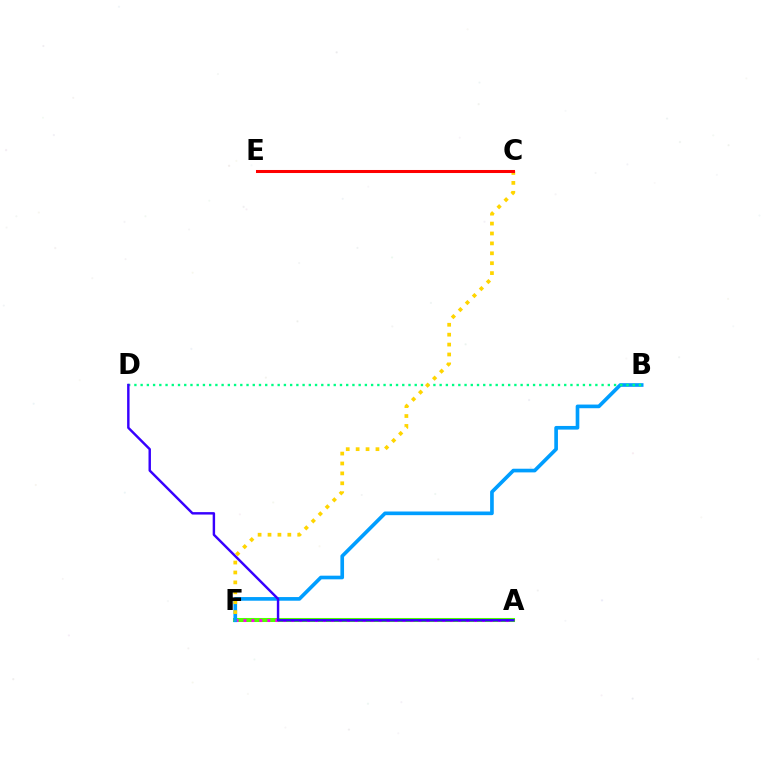{('A', 'F'): [{'color': '#4fff00', 'line_style': 'solid', 'thickness': 2.92}, {'color': '#ff00ed', 'line_style': 'dotted', 'thickness': 2.16}], ('B', 'F'): [{'color': '#009eff', 'line_style': 'solid', 'thickness': 2.63}], ('B', 'D'): [{'color': '#00ff86', 'line_style': 'dotted', 'thickness': 1.69}], ('A', 'D'): [{'color': '#3700ff', 'line_style': 'solid', 'thickness': 1.75}], ('C', 'F'): [{'color': '#ffd500', 'line_style': 'dotted', 'thickness': 2.69}], ('C', 'E'): [{'color': '#ff0000', 'line_style': 'solid', 'thickness': 2.19}]}